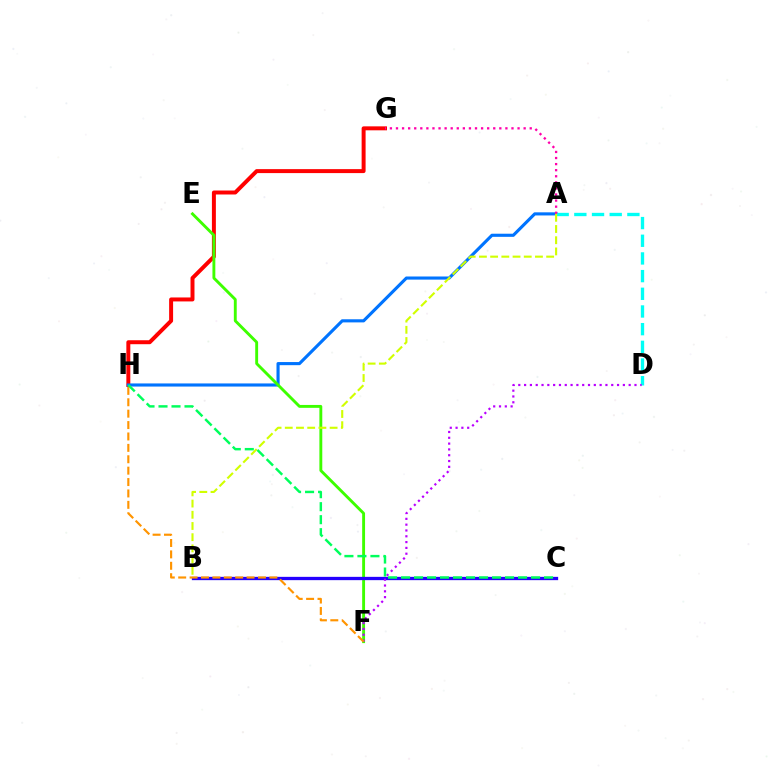{('G', 'H'): [{'color': '#ff0000', 'line_style': 'solid', 'thickness': 2.86}], ('A', 'H'): [{'color': '#0074ff', 'line_style': 'solid', 'thickness': 2.25}], ('A', 'D'): [{'color': '#00fff6', 'line_style': 'dashed', 'thickness': 2.4}], ('E', 'F'): [{'color': '#3dff00', 'line_style': 'solid', 'thickness': 2.08}], ('B', 'C'): [{'color': '#2500ff', 'line_style': 'solid', 'thickness': 2.37}], ('D', 'F'): [{'color': '#b900ff', 'line_style': 'dotted', 'thickness': 1.58}], ('F', 'H'): [{'color': '#ff9400', 'line_style': 'dashed', 'thickness': 1.55}], ('A', 'G'): [{'color': '#ff00ac', 'line_style': 'dotted', 'thickness': 1.65}], ('A', 'B'): [{'color': '#d1ff00', 'line_style': 'dashed', 'thickness': 1.52}], ('C', 'H'): [{'color': '#00ff5c', 'line_style': 'dashed', 'thickness': 1.77}]}